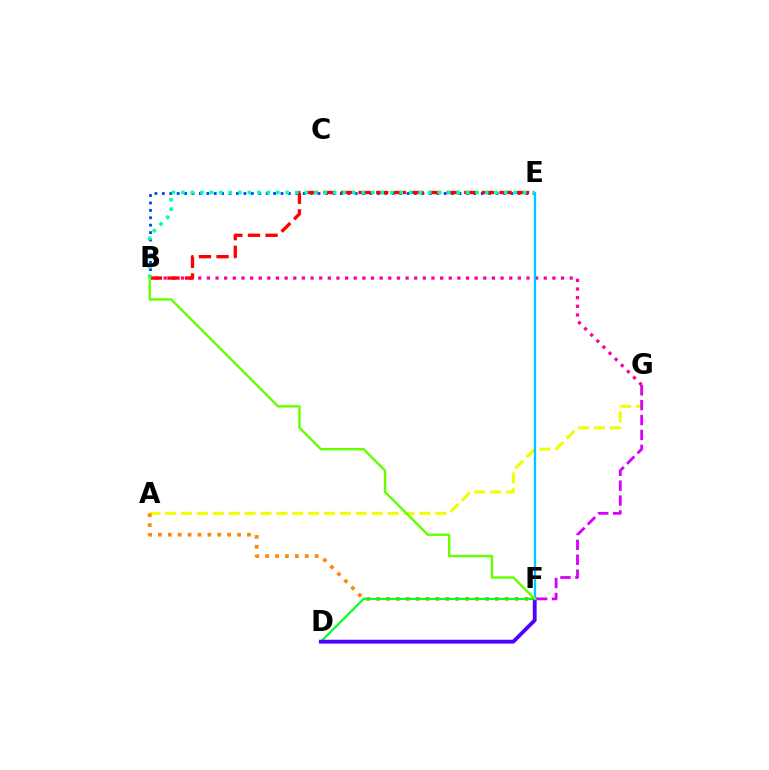{('A', 'G'): [{'color': '#eeff00', 'line_style': 'dashed', 'thickness': 2.16}], ('A', 'F'): [{'color': '#ff8800', 'line_style': 'dotted', 'thickness': 2.69}], ('D', 'F'): [{'color': '#00ff27', 'line_style': 'solid', 'thickness': 1.54}, {'color': '#4f00ff', 'line_style': 'solid', 'thickness': 2.76}], ('B', 'E'): [{'color': '#003fff', 'line_style': 'dotted', 'thickness': 2.02}, {'color': '#ff0000', 'line_style': 'dashed', 'thickness': 2.39}, {'color': '#00ffaf', 'line_style': 'dotted', 'thickness': 2.58}], ('B', 'G'): [{'color': '#ff00a0', 'line_style': 'dotted', 'thickness': 2.35}], ('E', 'F'): [{'color': '#00c7ff', 'line_style': 'solid', 'thickness': 1.66}], ('B', 'F'): [{'color': '#66ff00', 'line_style': 'solid', 'thickness': 1.73}], ('F', 'G'): [{'color': '#d600ff', 'line_style': 'dashed', 'thickness': 2.02}]}